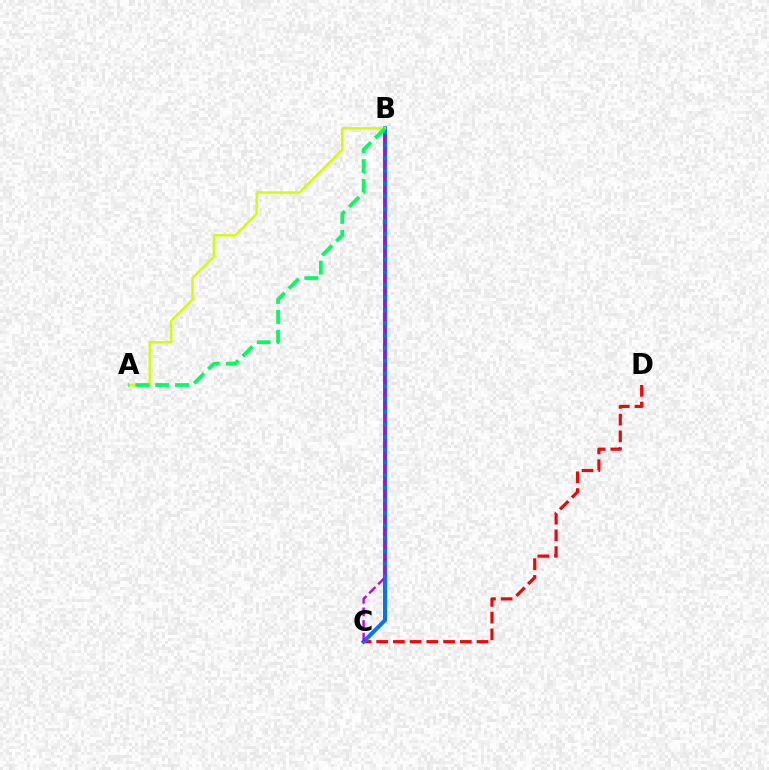{('C', 'D'): [{'color': '#ff0000', 'line_style': 'dashed', 'thickness': 2.27}], ('B', 'C'): [{'color': '#0074ff', 'line_style': 'solid', 'thickness': 2.89}, {'color': '#b900ff', 'line_style': 'dashed', 'thickness': 1.72}], ('A', 'B'): [{'color': '#d1ff00', 'line_style': 'solid', 'thickness': 1.72}, {'color': '#00ff5c', 'line_style': 'dashed', 'thickness': 2.7}]}